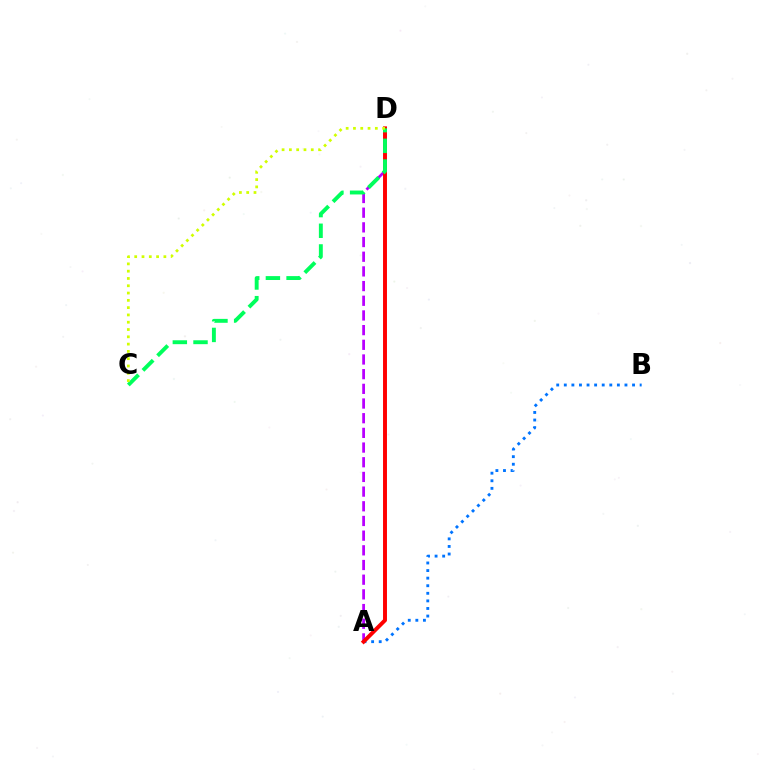{('A', 'B'): [{'color': '#0074ff', 'line_style': 'dotted', 'thickness': 2.06}], ('A', 'D'): [{'color': '#b900ff', 'line_style': 'dashed', 'thickness': 1.99}, {'color': '#ff0000', 'line_style': 'solid', 'thickness': 2.83}], ('C', 'D'): [{'color': '#00ff5c', 'line_style': 'dashed', 'thickness': 2.81}, {'color': '#d1ff00', 'line_style': 'dotted', 'thickness': 1.98}]}